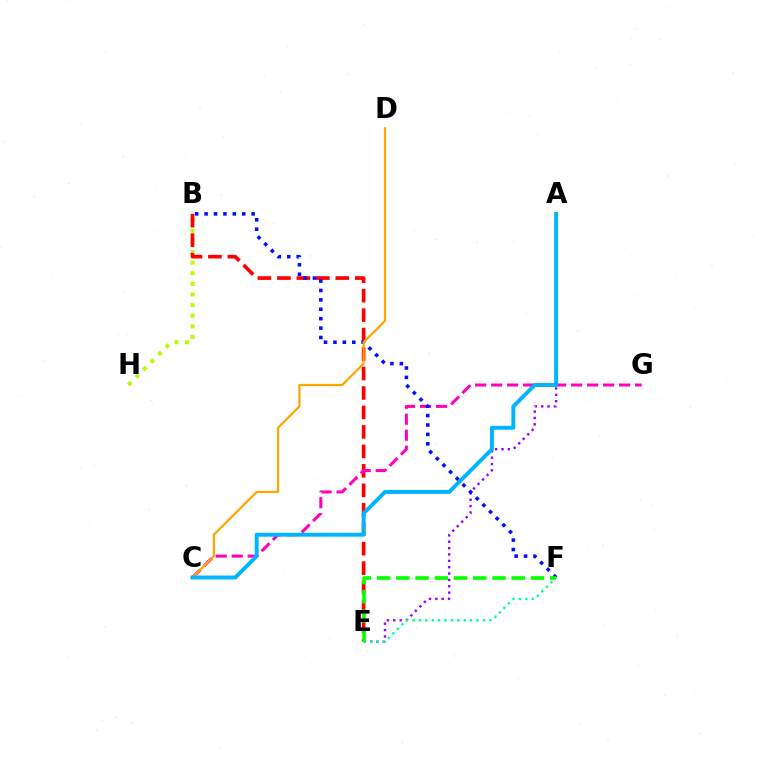{('A', 'E'): [{'color': '#9b00ff', 'line_style': 'dotted', 'thickness': 1.73}], ('B', 'H'): [{'color': '#b3ff00', 'line_style': 'dotted', 'thickness': 2.89}], ('B', 'E'): [{'color': '#ff0000', 'line_style': 'dashed', 'thickness': 2.64}], ('C', 'G'): [{'color': '#ff00bd', 'line_style': 'dashed', 'thickness': 2.17}], ('E', 'F'): [{'color': '#00ff9d', 'line_style': 'dotted', 'thickness': 1.74}, {'color': '#08ff00', 'line_style': 'dashed', 'thickness': 2.61}], ('B', 'F'): [{'color': '#0010ff', 'line_style': 'dotted', 'thickness': 2.56}], ('C', 'D'): [{'color': '#ffa500', 'line_style': 'solid', 'thickness': 1.6}], ('A', 'C'): [{'color': '#00b5ff', 'line_style': 'solid', 'thickness': 2.83}]}